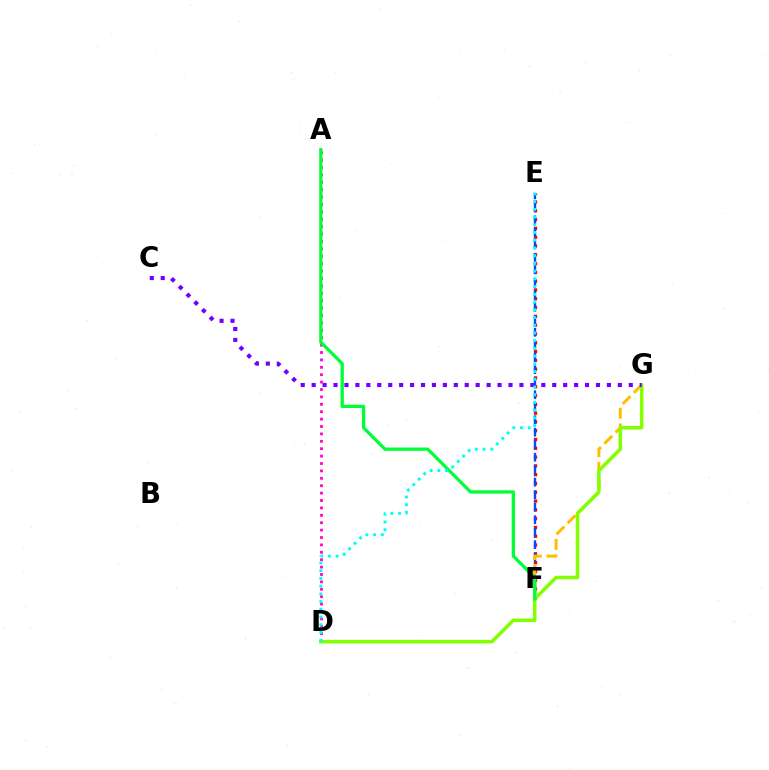{('A', 'D'): [{'color': '#ff00cf', 'line_style': 'dotted', 'thickness': 2.01}], ('E', 'F'): [{'color': '#ff0000', 'line_style': 'dotted', 'thickness': 2.39}, {'color': '#004bff', 'line_style': 'dashed', 'thickness': 1.7}], ('F', 'G'): [{'color': '#ffbd00', 'line_style': 'dashed', 'thickness': 2.14}], ('D', 'G'): [{'color': '#84ff00', 'line_style': 'solid', 'thickness': 2.55}], ('A', 'F'): [{'color': '#00ff39', 'line_style': 'solid', 'thickness': 2.37}], ('C', 'G'): [{'color': '#7200ff', 'line_style': 'dotted', 'thickness': 2.97}], ('D', 'E'): [{'color': '#00fff6', 'line_style': 'dotted', 'thickness': 2.1}]}